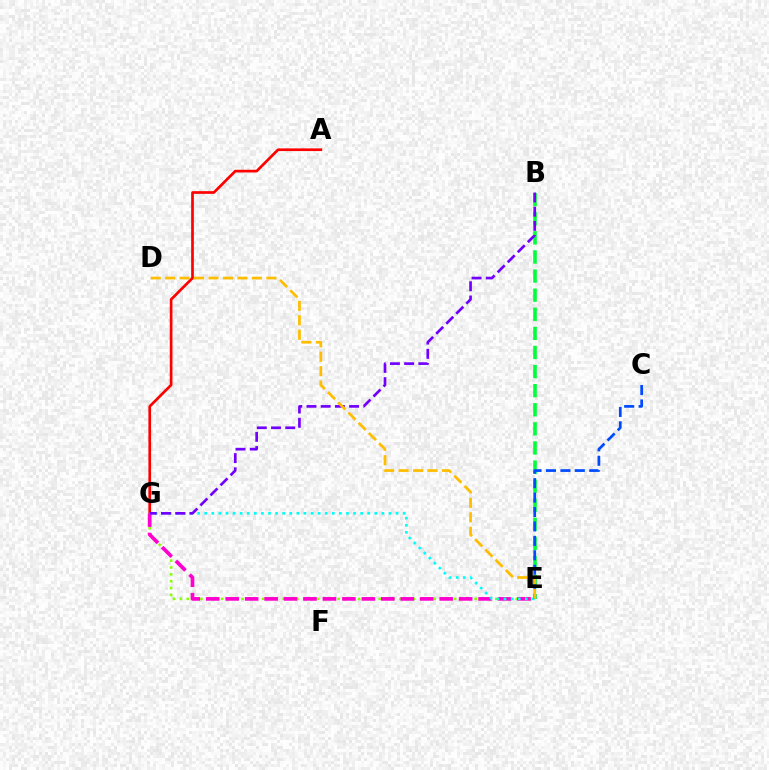{('A', 'G'): [{'color': '#ff0000', 'line_style': 'solid', 'thickness': 1.93}], ('E', 'G'): [{'color': '#84ff00', 'line_style': 'dotted', 'thickness': 1.86}, {'color': '#ff00cf', 'line_style': 'dashed', 'thickness': 2.64}, {'color': '#00fff6', 'line_style': 'dotted', 'thickness': 1.93}], ('B', 'E'): [{'color': '#00ff39', 'line_style': 'dashed', 'thickness': 2.59}], ('B', 'G'): [{'color': '#7200ff', 'line_style': 'dashed', 'thickness': 1.93}], ('C', 'E'): [{'color': '#004bff', 'line_style': 'dashed', 'thickness': 1.96}], ('D', 'E'): [{'color': '#ffbd00', 'line_style': 'dashed', 'thickness': 1.96}]}